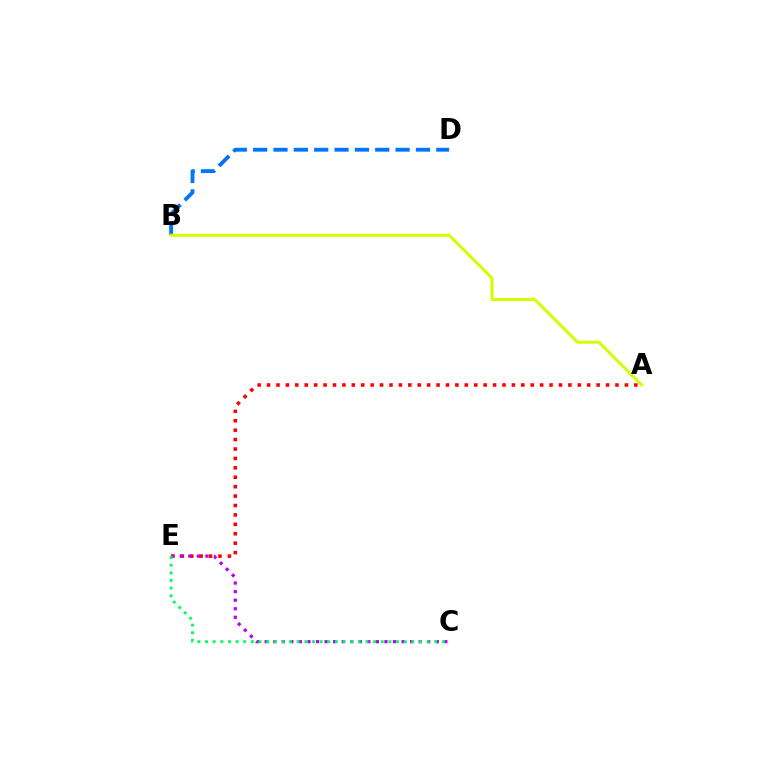{('B', 'D'): [{'color': '#0074ff', 'line_style': 'dashed', 'thickness': 2.76}], ('A', 'E'): [{'color': '#ff0000', 'line_style': 'dotted', 'thickness': 2.56}], ('C', 'E'): [{'color': '#b900ff', 'line_style': 'dotted', 'thickness': 2.32}, {'color': '#00ff5c', 'line_style': 'dotted', 'thickness': 2.08}], ('A', 'B'): [{'color': '#d1ff00', 'line_style': 'solid', 'thickness': 2.16}]}